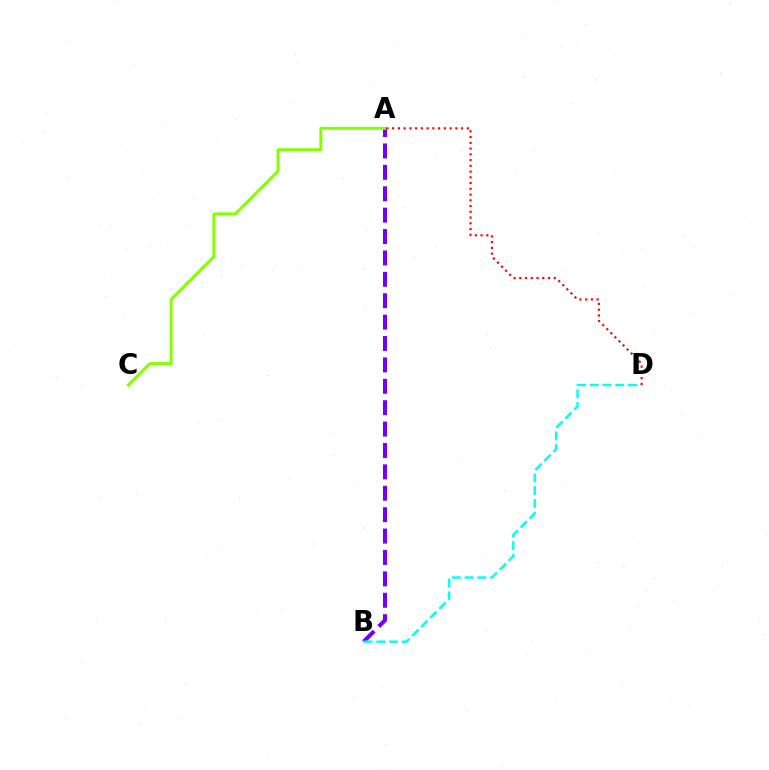{('A', 'B'): [{'color': '#7200ff', 'line_style': 'dashed', 'thickness': 2.91}], ('A', 'C'): [{'color': '#84ff00', 'line_style': 'solid', 'thickness': 2.15}], ('B', 'D'): [{'color': '#00fff6', 'line_style': 'dashed', 'thickness': 1.73}], ('A', 'D'): [{'color': '#ff0000', 'line_style': 'dotted', 'thickness': 1.56}]}